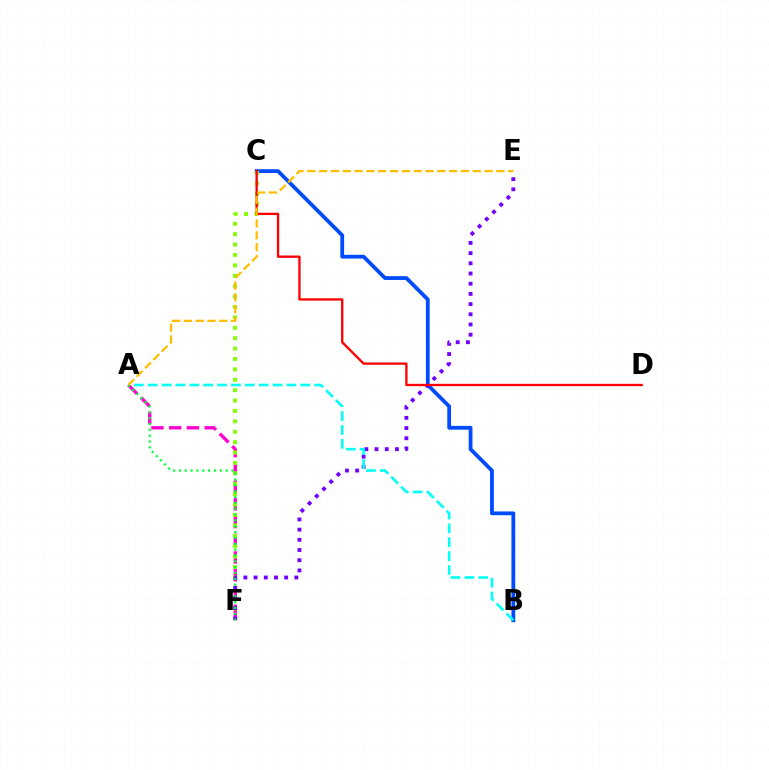{('B', 'C'): [{'color': '#004bff', 'line_style': 'solid', 'thickness': 2.73}], ('A', 'F'): [{'color': '#ff00cf', 'line_style': 'dashed', 'thickness': 2.41}, {'color': '#00ff39', 'line_style': 'dotted', 'thickness': 1.59}], ('C', 'F'): [{'color': '#84ff00', 'line_style': 'dotted', 'thickness': 2.83}], ('E', 'F'): [{'color': '#7200ff', 'line_style': 'dotted', 'thickness': 2.77}], ('C', 'D'): [{'color': '#ff0000', 'line_style': 'solid', 'thickness': 1.68}], ('A', 'B'): [{'color': '#00fff6', 'line_style': 'dashed', 'thickness': 1.88}], ('A', 'E'): [{'color': '#ffbd00', 'line_style': 'dashed', 'thickness': 1.61}]}